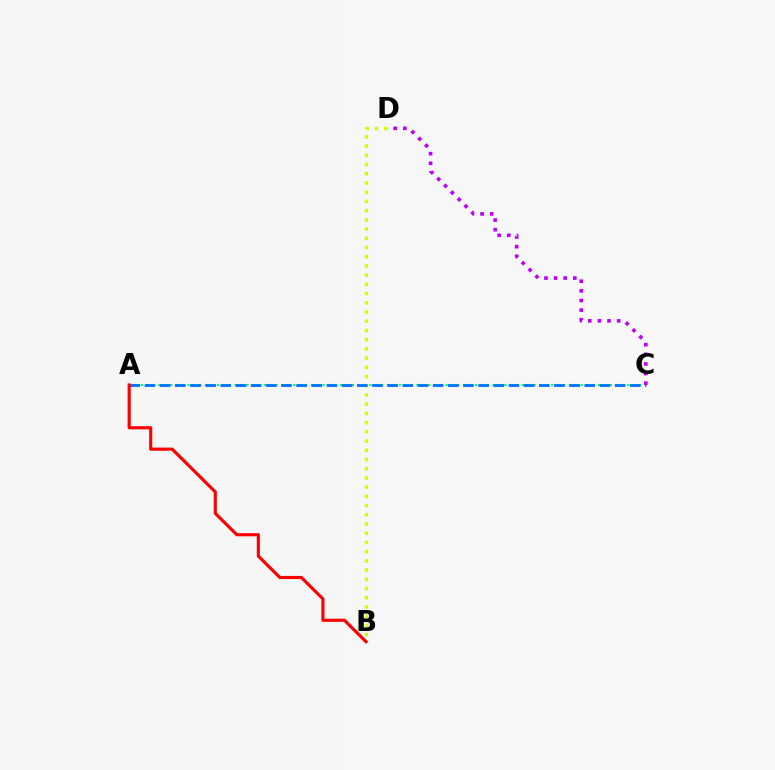{('A', 'C'): [{'color': '#00ff5c', 'line_style': 'dotted', 'thickness': 1.59}, {'color': '#0074ff', 'line_style': 'dashed', 'thickness': 2.06}], ('B', 'D'): [{'color': '#d1ff00', 'line_style': 'dotted', 'thickness': 2.5}], ('A', 'B'): [{'color': '#ff0000', 'line_style': 'solid', 'thickness': 2.26}], ('C', 'D'): [{'color': '#b900ff', 'line_style': 'dotted', 'thickness': 2.61}]}